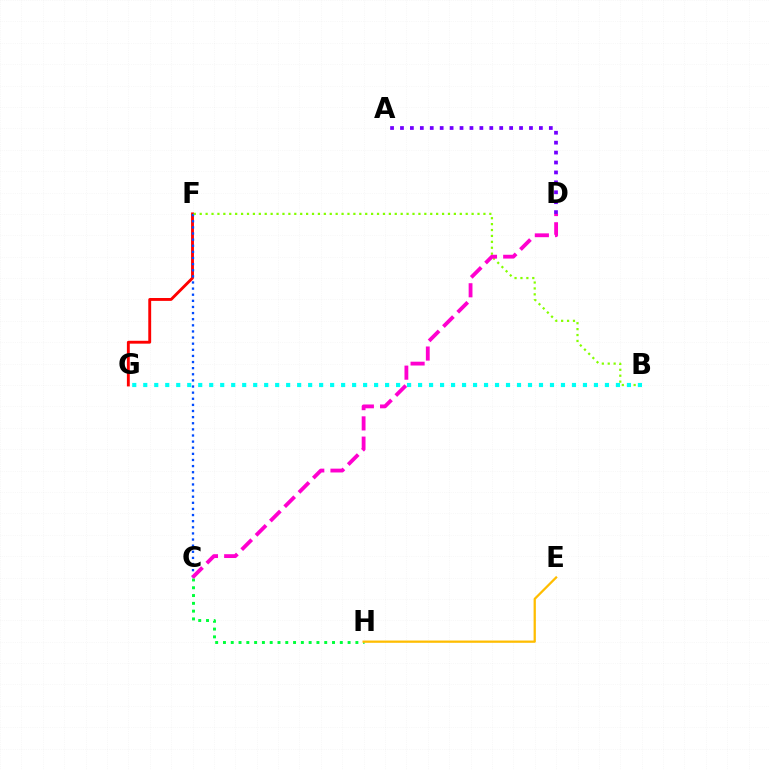{('F', 'G'): [{'color': '#ff0000', 'line_style': 'solid', 'thickness': 2.07}], ('C', 'H'): [{'color': '#00ff39', 'line_style': 'dotted', 'thickness': 2.12}], ('C', 'F'): [{'color': '#004bff', 'line_style': 'dotted', 'thickness': 1.66}], ('B', 'F'): [{'color': '#84ff00', 'line_style': 'dotted', 'thickness': 1.61}], ('B', 'G'): [{'color': '#00fff6', 'line_style': 'dotted', 'thickness': 2.99}], ('E', 'H'): [{'color': '#ffbd00', 'line_style': 'solid', 'thickness': 1.63}], ('A', 'D'): [{'color': '#7200ff', 'line_style': 'dotted', 'thickness': 2.7}], ('C', 'D'): [{'color': '#ff00cf', 'line_style': 'dashed', 'thickness': 2.75}]}